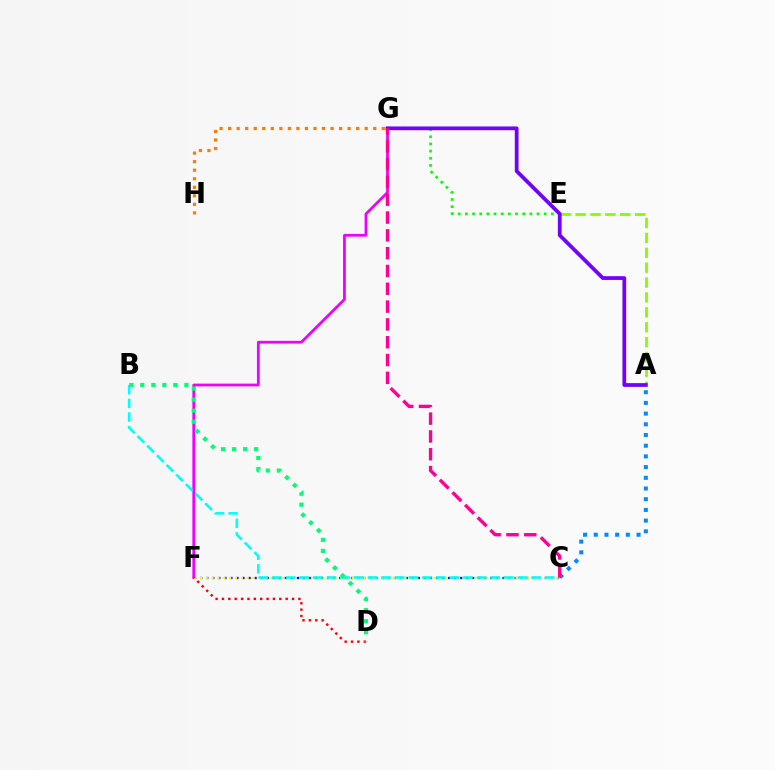{('F', 'G'): [{'color': '#ee00ff', 'line_style': 'solid', 'thickness': 1.99}], ('A', 'C'): [{'color': '#008cff', 'line_style': 'dotted', 'thickness': 2.91}], ('E', 'G'): [{'color': '#08ff00', 'line_style': 'dotted', 'thickness': 1.95}], ('C', 'F'): [{'color': '#0010ff', 'line_style': 'dotted', 'thickness': 1.64}, {'color': '#fcf500', 'line_style': 'dotted', 'thickness': 1.59}], ('A', 'E'): [{'color': '#84ff00', 'line_style': 'dashed', 'thickness': 2.02}], ('A', 'G'): [{'color': '#7200ff', 'line_style': 'solid', 'thickness': 2.7}], ('D', 'F'): [{'color': '#ff0000', 'line_style': 'dotted', 'thickness': 1.73}], ('B', 'C'): [{'color': '#00fff6', 'line_style': 'dashed', 'thickness': 1.85}], ('B', 'D'): [{'color': '#00ff74', 'line_style': 'dotted', 'thickness': 3.0}], ('C', 'G'): [{'color': '#ff0094', 'line_style': 'dashed', 'thickness': 2.42}], ('G', 'H'): [{'color': '#ff7c00', 'line_style': 'dotted', 'thickness': 2.32}]}